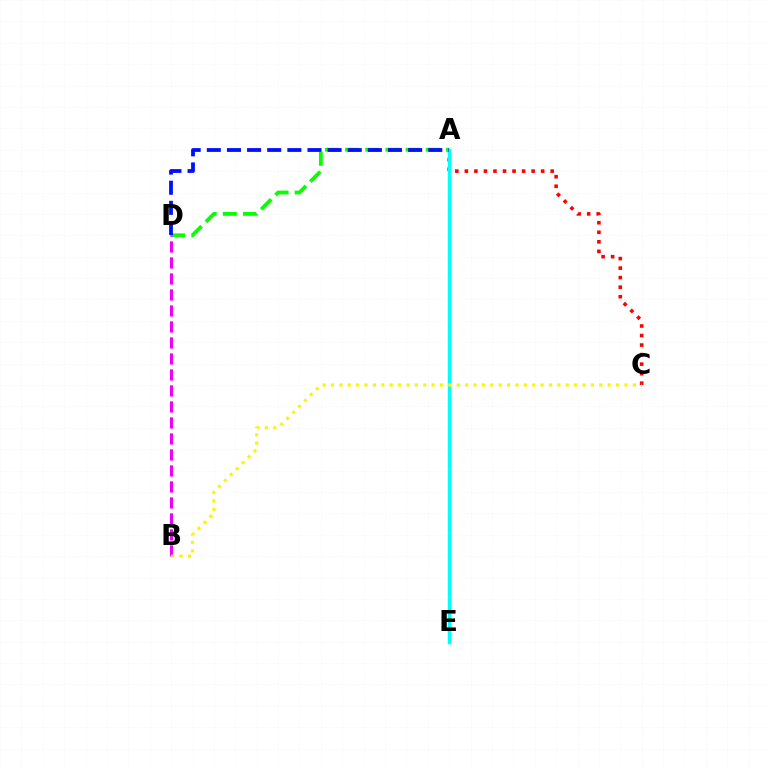{('A', 'C'): [{'color': '#ff0000', 'line_style': 'dotted', 'thickness': 2.59}], ('A', 'D'): [{'color': '#08ff00', 'line_style': 'dashed', 'thickness': 2.74}, {'color': '#0010ff', 'line_style': 'dashed', 'thickness': 2.73}], ('A', 'E'): [{'color': '#00fff6', 'line_style': 'solid', 'thickness': 2.47}], ('B', 'D'): [{'color': '#ee00ff', 'line_style': 'dashed', 'thickness': 2.17}], ('B', 'C'): [{'color': '#fcf500', 'line_style': 'dotted', 'thickness': 2.28}]}